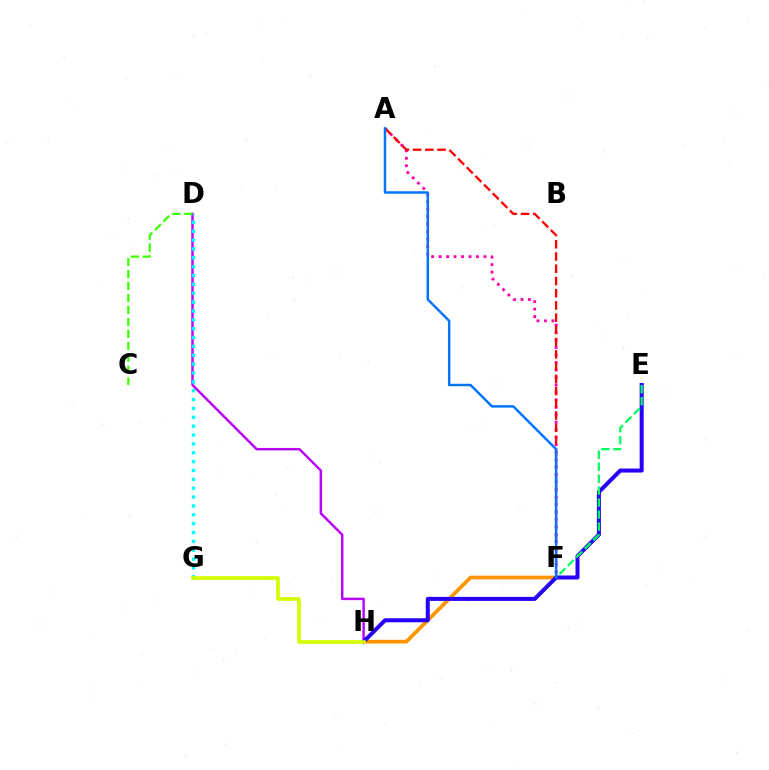{('F', 'H'): [{'color': '#ff9400', 'line_style': 'solid', 'thickness': 2.65}], ('D', 'H'): [{'color': '#b900ff', 'line_style': 'solid', 'thickness': 1.76}], ('E', 'H'): [{'color': '#2500ff', 'line_style': 'solid', 'thickness': 2.9}], ('A', 'F'): [{'color': '#ff00ac', 'line_style': 'dotted', 'thickness': 2.03}, {'color': '#ff0000', 'line_style': 'dashed', 'thickness': 1.66}, {'color': '#0074ff', 'line_style': 'solid', 'thickness': 1.77}], ('D', 'G'): [{'color': '#00fff6', 'line_style': 'dotted', 'thickness': 2.41}], ('E', 'F'): [{'color': '#00ff5c', 'line_style': 'dashed', 'thickness': 1.63}], ('C', 'D'): [{'color': '#3dff00', 'line_style': 'dashed', 'thickness': 1.62}], ('G', 'H'): [{'color': '#d1ff00', 'line_style': 'solid', 'thickness': 2.63}]}